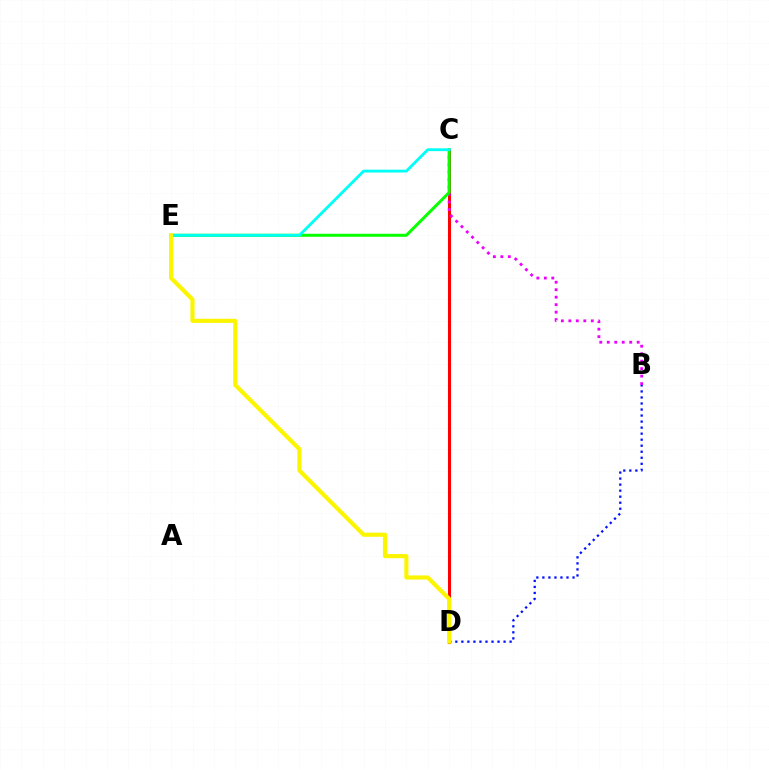{('C', 'D'): [{'color': '#ff0000', 'line_style': 'solid', 'thickness': 2.21}], ('B', 'C'): [{'color': '#ee00ff', 'line_style': 'dotted', 'thickness': 2.03}], ('C', 'E'): [{'color': '#08ff00', 'line_style': 'solid', 'thickness': 2.17}, {'color': '#00fff6', 'line_style': 'solid', 'thickness': 2.04}], ('B', 'D'): [{'color': '#0010ff', 'line_style': 'dotted', 'thickness': 1.64}], ('D', 'E'): [{'color': '#fcf500', 'line_style': 'solid', 'thickness': 2.99}]}